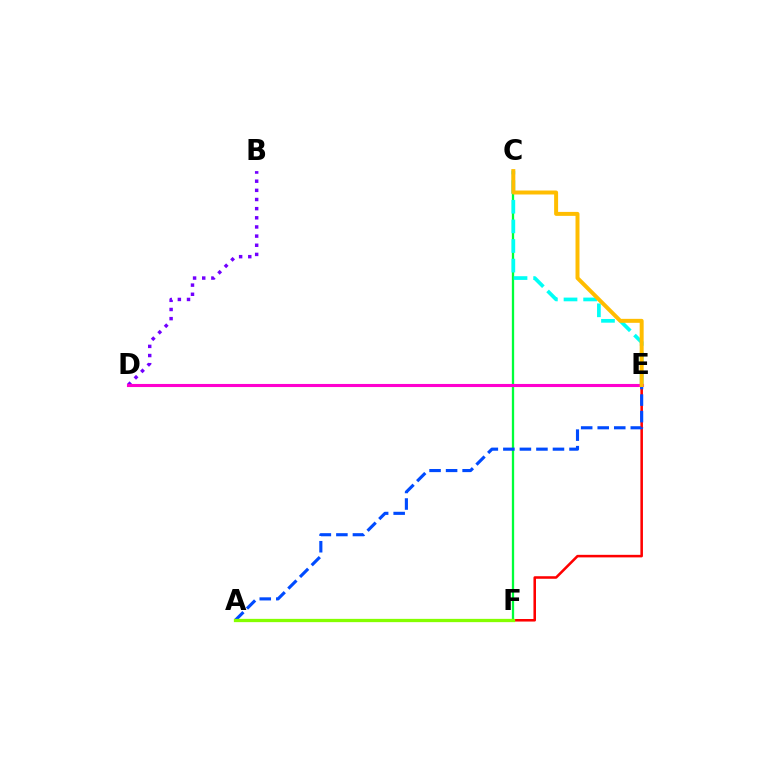{('C', 'F'): [{'color': '#00ff39', 'line_style': 'solid', 'thickness': 1.65}], ('C', 'E'): [{'color': '#00fff6', 'line_style': 'dashed', 'thickness': 2.67}, {'color': '#ffbd00', 'line_style': 'solid', 'thickness': 2.86}], ('B', 'D'): [{'color': '#7200ff', 'line_style': 'dotted', 'thickness': 2.49}], ('E', 'F'): [{'color': '#ff0000', 'line_style': 'solid', 'thickness': 1.84}], ('D', 'E'): [{'color': '#ff00cf', 'line_style': 'solid', 'thickness': 2.23}], ('A', 'E'): [{'color': '#004bff', 'line_style': 'dashed', 'thickness': 2.25}], ('A', 'F'): [{'color': '#84ff00', 'line_style': 'solid', 'thickness': 2.36}]}